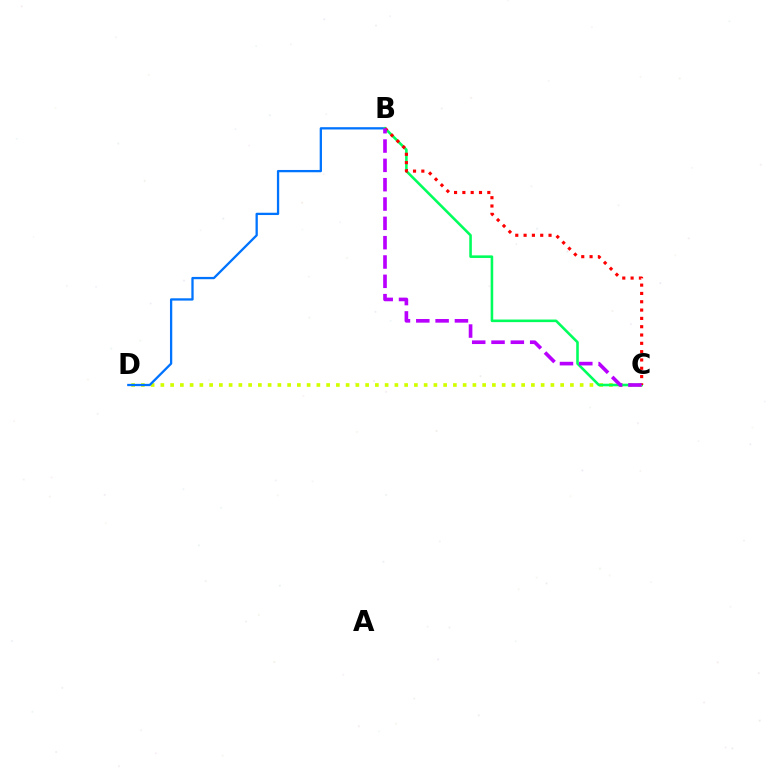{('C', 'D'): [{'color': '#d1ff00', 'line_style': 'dotted', 'thickness': 2.65}], ('B', 'D'): [{'color': '#0074ff', 'line_style': 'solid', 'thickness': 1.65}], ('B', 'C'): [{'color': '#00ff5c', 'line_style': 'solid', 'thickness': 1.86}, {'color': '#ff0000', 'line_style': 'dotted', 'thickness': 2.26}, {'color': '#b900ff', 'line_style': 'dashed', 'thickness': 2.63}]}